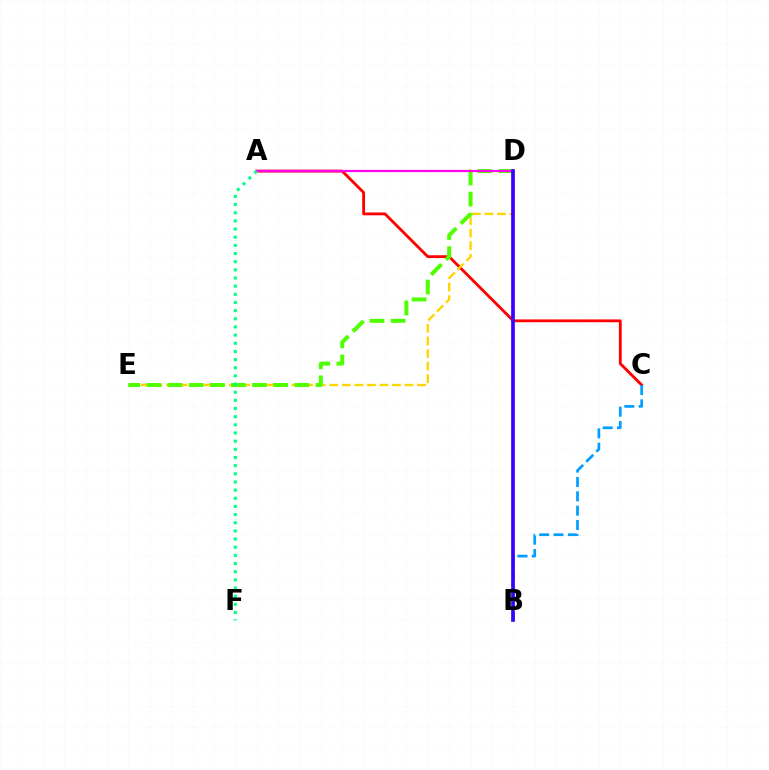{('A', 'C'): [{'color': '#ff0000', 'line_style': 'solid', 'thickness': 2.04}], ('D', 'E'): [{'color': '#ffd500', 'line_style': 'dashed', 'thickness': 1.71}, {'color': '#4fff00', 'line_style': 'dashed', 'thickness': 2.87}], ('B', 'C'): [{'color': '#009eff', 'line_style': 'dashed', 'thickness': 1.95}], ('A', 'D'): [{'color': '#ff00ed', 'line_style': 'solid', 'thickness': 1.61}], ('B', 'D'): [{'color': '#3700ff', 'line_style': 'solid', 'thickness': 2.65}], ('A', 'F'): [{'color': '#00ff86', 'line_style': 'dotted', 'thickness': 2.22}]}